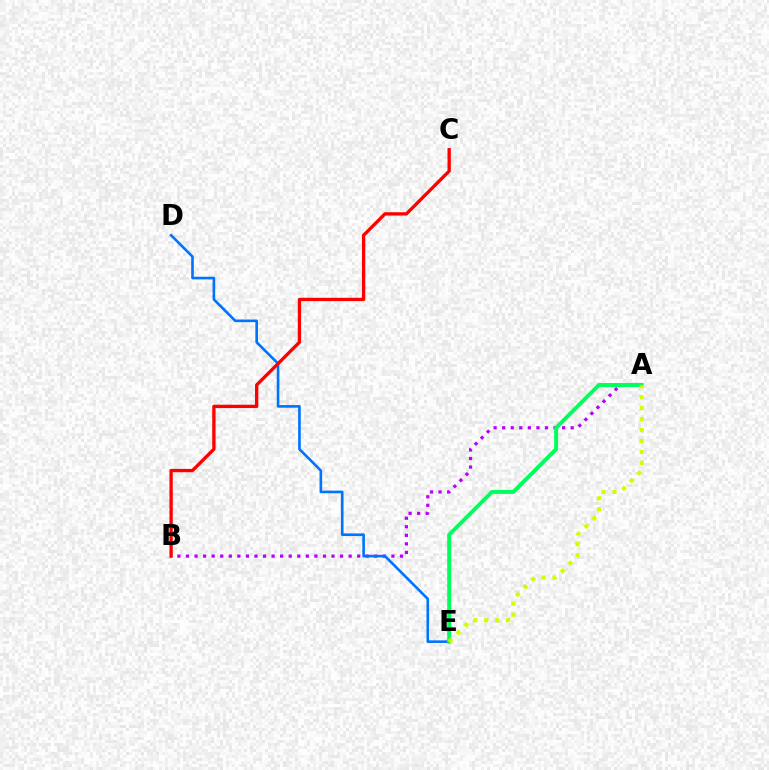{('A', 'B'): [{'color': '#b900ff', 'line_style': 'dotted', 'thickness': 2.33}], ('D', 'E'): [{'color': '#0074ff', 'line_style': 'solid', 'thickness': 1.89}], ('A', 'E'): [{'color': '#00ff5c', 'line_style': 'solid', 'thickness': 2.85}, {'color': '#d1ff00', 'line_style': 'dotted', 'thickness': 2.97}], ('B', 'C'): [{'color': '#ff0000', 'line_style': 'solid', 'thickness': 2.39}]}